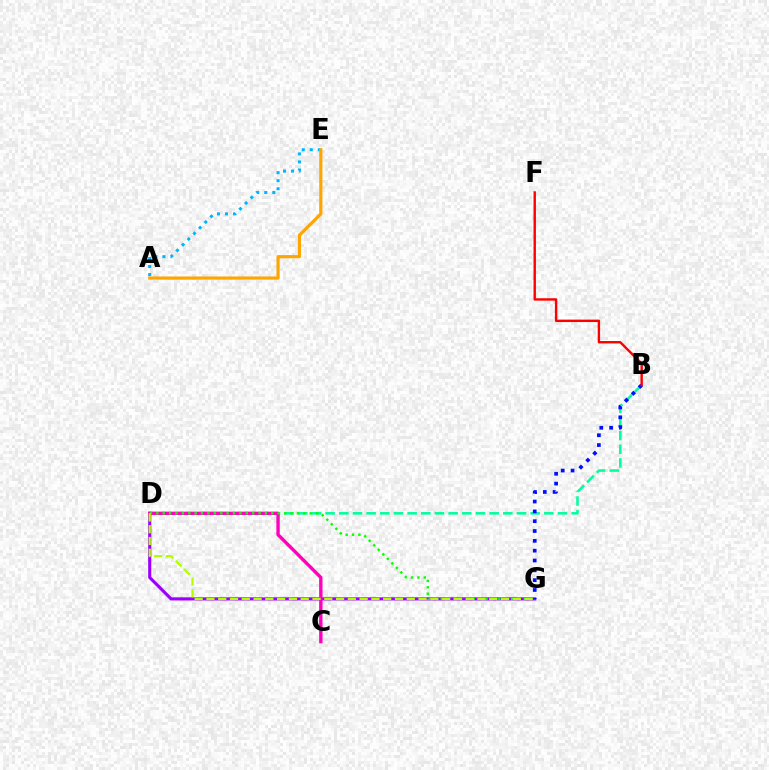{('B', 'D'): [{'color': '#00ff9d', 'line_style': 'dashed', 'thickness': 1.86}], ('D', 'G'): [{'color': '#9b00ff', 'line_style': 'solid', 'thickness': 2.25}, {'color': '#08ff00', 'line_style': 'dotted', 'thickness': 1.74}, {'color': '#b3ff00', 'line_style': 'dashed', 'thickness': 1.6}], ('B', 'G'): [{'color': '#0010ff', 'line_style': 'dotted', 'thickness': 2.67}], ('C', 'D'): [{'color': '#ff00bd', 'line_style': 'solid', 'thickness': 2.42}], ('A', 'E'): [{'color': '#00b5ff', 'line_style': 'dotted', 'thickness': 2.18}, {'color': '#ffa500', 'line_style': 'solid', 'thickness': 2.28}], ('B', 'F'): [{'color': '#ff0000', 'line_style': 'solid', 'thickness': 1.73}]}